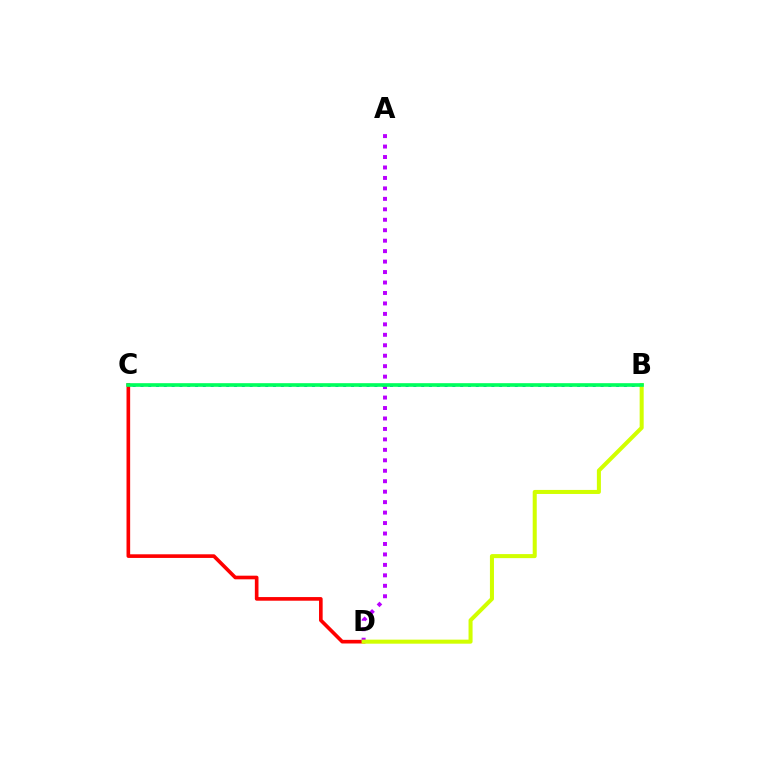{('B', 'C'): [{'color': '#0074ff', 'line_style': 'dotted', 'thickness': 2.12}, {'color': '#00ff5c', 'line_style': 'solid', 'thickness': 2.62}], ('C', 'D'): [{'color': '#ff0000', 'line_style': 'solid', 'thickness': 2.62}], ('A', 'D'): [{'color': '#b900ff', 'line_style': 'dotted', 'thickness': 2.84}], ('B', 'D'): [{'color': '#d1ff00', 'line_style': 'solid', 'thickness': 2.91}]}